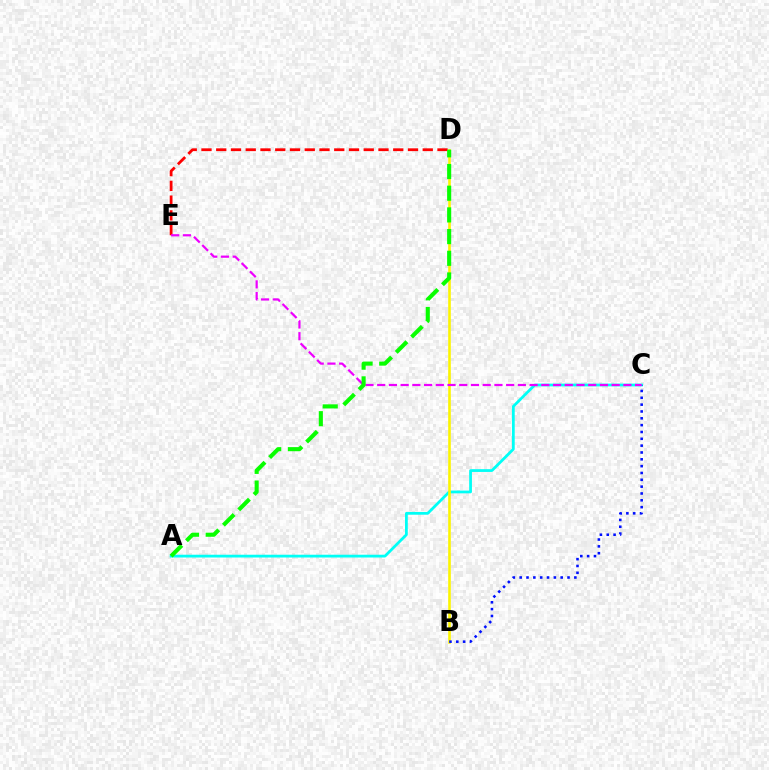{('D', 'E'): [{'color': '#ff0000', 'line_style': 'dashed', 'thickness': 2.0}], ('A', 'C'): [{'color': '#00fff6', 'line_style': 'solid', 'thickness': 1.99}], ('B', 'D'): [{'color': '#fcf500', 'line_style': 'solid', 'thickness': 1.89}], ('B', 'C'): [{'color': '#0010ff', 'line_style': 'dotted', 'thickness': 1.86}], ('C', 'E'): [{'color': '#ee00ff', 'line_style': 'dashed', 'thickness': 1.59}], ('A', 'D'): [{'color': '#08ff00', 'line_style': 'dashed', 'thickness': 2.95}]}